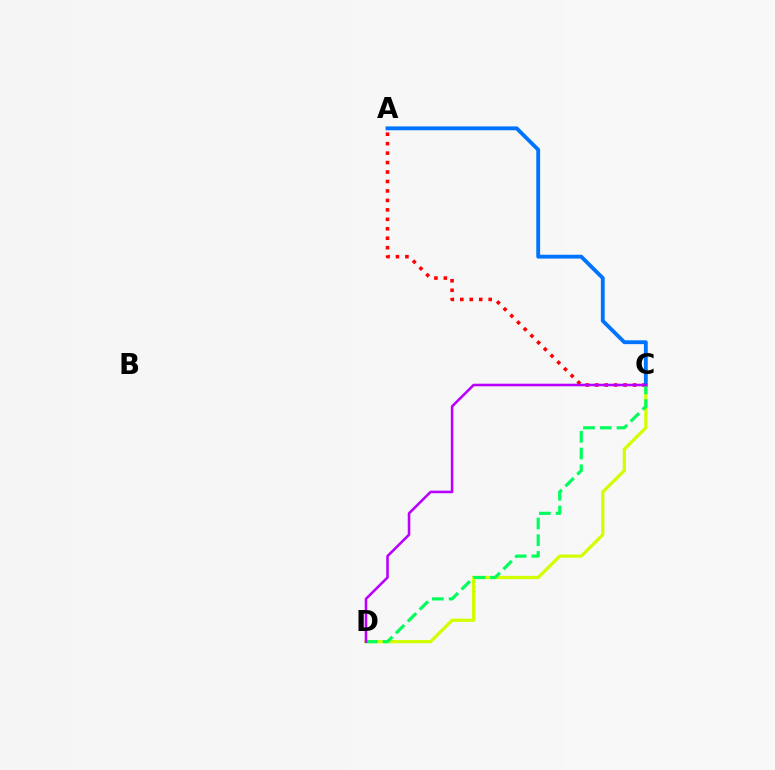{('A', 'C'): [{'color': '#ff0000', 'line_style': 'dotted', 'thickness': 2.57}, {'color': '#0074ff', 'line_style': 'solid', 'thickness': 2.77}], ('C', 'D'): [{'color': '#d1ff00', 'line_style': 'solid', 'thickness': 2.33}, {'color': '#00ff5c', 'line_style': 'dashed', 'thickness': 2.27}, {'color': '#b900ff', 'line_style': 'solid', 'thickness': 1.85}]}